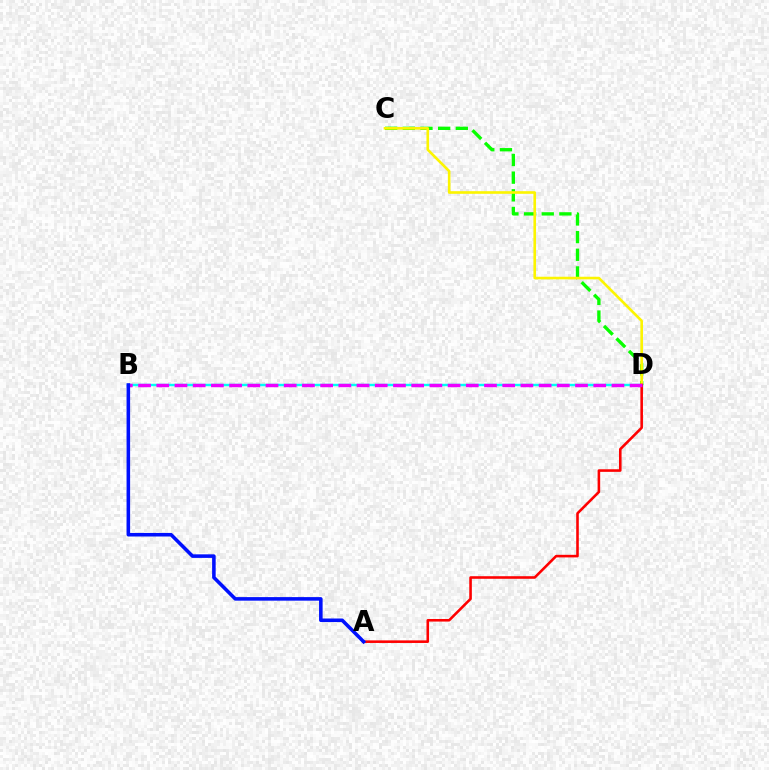{('B', 'D'): [{'color': '#00fff6', 'line_style': 'solid', 'thickness': 1.75}, {'color': '#ee00ff', 'line_style': 'dashed', 'thickness': 2.47}], ('C', 'D'): [{'color': '#08ff00', 'line_style': 'dashed', 'thickness': 2.4}, {'color': '#fcf500', 'line_style': 'solid', 'thickness': 1.89}], ('A', 'D'): [{'color': '#ff0000', 'line_style': 'solid', 'thickness': 1.86}], ('A', 'B'): [{'color': '#0010ff', 'line_style': 'solid', 'thickness': 2.56}]}